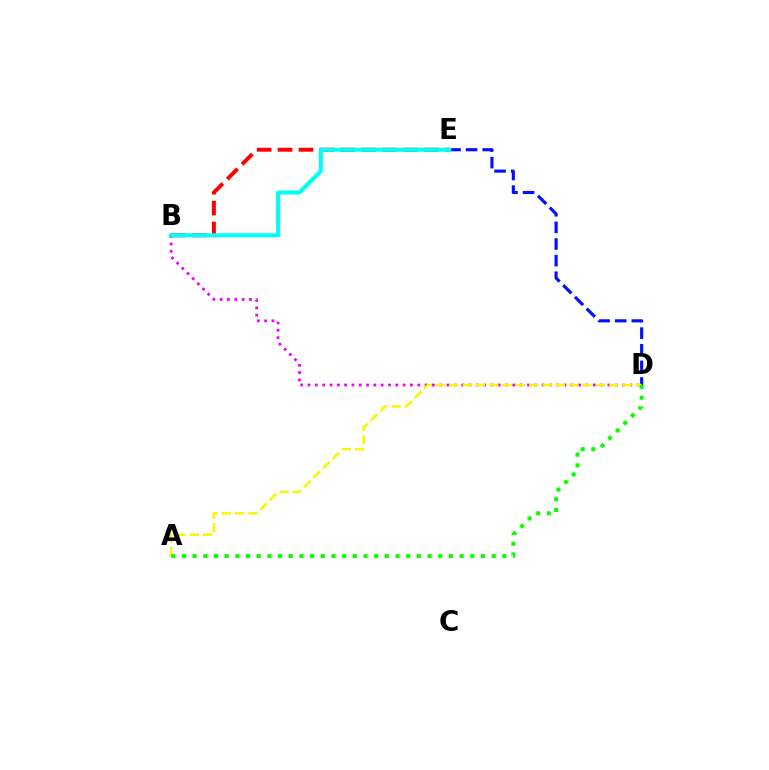{('B', 'D'): [{'color': '#ee00ff', 'line_style': 'dotted', 'thickness': 1.99}], ('B', 'E'): [{'color': '#ff0000', 'line_style': 'dashed', 'thickness': 2.84}, {'color': '#00fff6', 'line_style': 'solid', 'thickness': 2.91}], ('D', 'E'): [{'color': '#0010ff', 'line_style': 'dashed', 'thickness': 2.26}], ('A', 'D'): [{'color': '#fcf500', 'line_style': 'dashed', 'thickness': 1.81}, {'color': '#08ff00', 'line_style': 'dotted', 'thickness': 2.9}]}